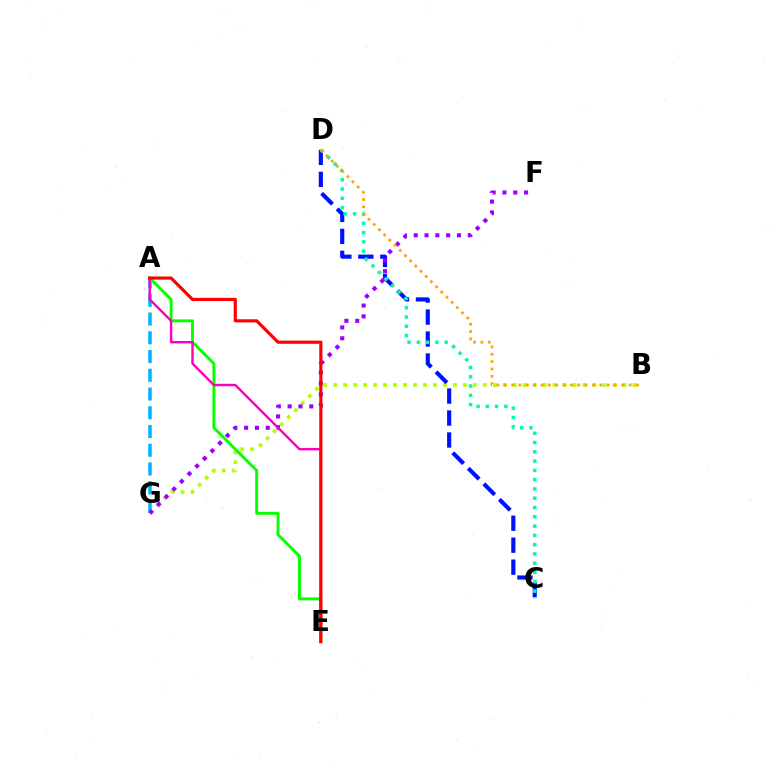{('A', 'G'): [{'color': '#00b5ff', 'line_style': 'dashed', 'thickness': 2.55}], ('B', 'G'): [{'color': '#b3ff00', 'line_style': 'dotted', 'thickness': 2.71}], ('C', 'D'): [{'color': '#0010ff', 'line_style': 'dashed', 'thickness': 2.98}, {'color': '#00ff9d', 'line_style': 'dotted', 'thickness': 2.52}], ('A', 'E'): [{'color': '#08ff00', 'line_style': 'solid', 'thickness': 2.11}, {'color': '#ff00bd', 'line_style': 'solid', 'thickness': 1.74}, {'color': '#ff0000', 'line_style': 'solid', 'thickness': 2.28}], ('F', 'G'): [{'color': '#9b00ff', 'line_style': 'dotted', 'thickness': 2.94}], ('B', 'D'): [{'color': '#ffa500', 'line_style': 'dotted', 'thickness': 2.0}]}